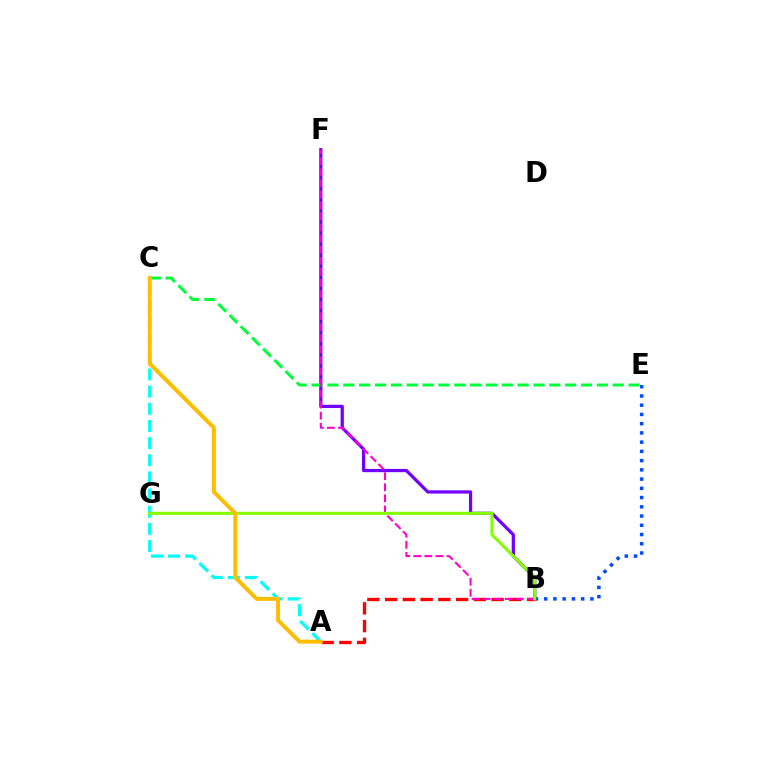{('B', 'F'): [{'color': '#7200ff', 'line_style': 'solid', 'thickness': 2.33}, {'color': '#ff00cf', 'line_style': 'dashed', 'thickness': 1.5}], ('C', 'E'): [{'color': '#00ff39', 'line_style': 'dashed', 'thickness': 2.15}], ('A', 'B'): [{'color': '#ff0000', 'line_style': 'dashed', 'thickness': 2.41}], ('B', 'E'): [{'color': '#004bff', 'line_style': 'dotted', 'thickness': 2.51}], ('A', 'C'): [{'color': '#00fff6', 'line_style': 'dashed', 'thickness': 2.33}, {'color': '#ffbd00', 'line_style': 'solid', 'thickness': 2.85}], ('B', 'G'): [{'color': '#84ff00', 'line_style': 'solid', 'thickness': 2.2}]}